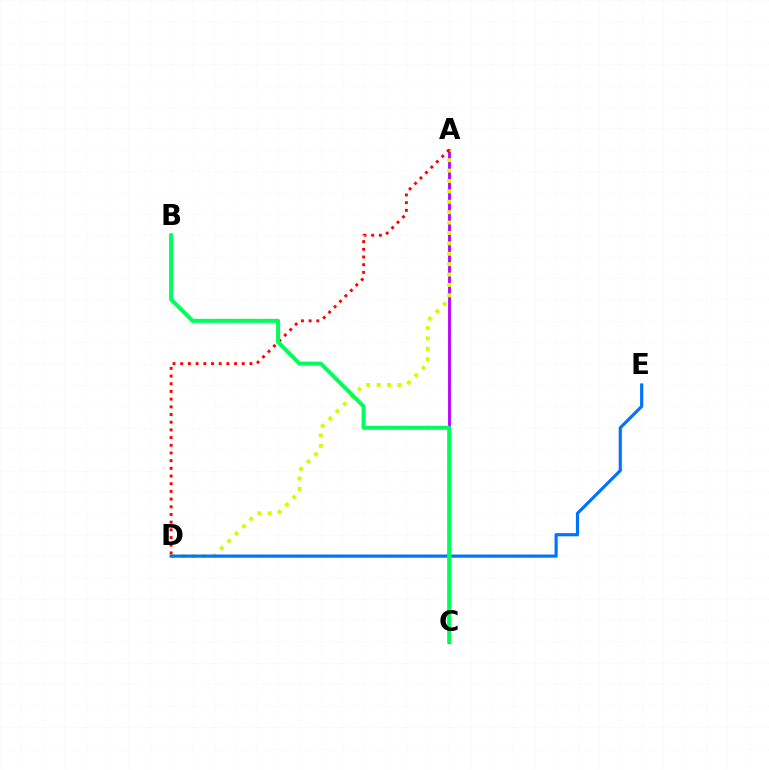{('A', 'C'): [{'color': '#b900ff', 'line_style': 'solid', 'thickness': 2.03}], ('A', 'D'): [{'color': '#d1ff00', 'line_style': 'dotted', 'thickness': 2.82}, {'color': '#ff0000', 'line_style': 'dotted', 'thickness': 2.09}], ('D', 'E'): [{'color': '#0074ff', 'line_style': 'solid', 'thickness': 2.28}], ('B', 'C'): [{'color': '#00ff5c', 'line_style': 'solid', 'thickness': 2.89}]}